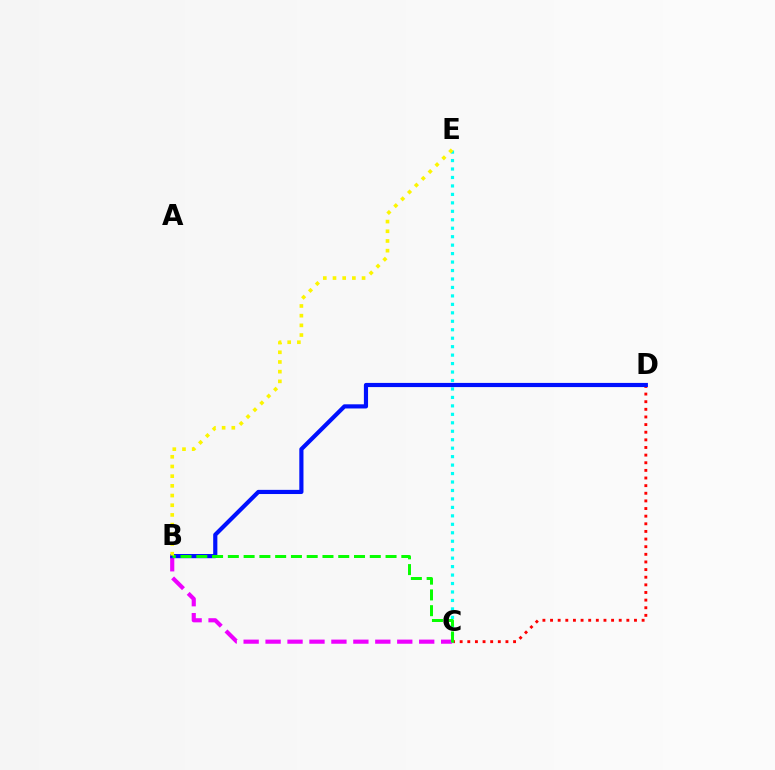{('C', 'D'): [{'color': '#ff0000', 'line_style': 'dotted', 'thickness': 2.07}], ('B', 'C'): [{'color': '#ee00ff', 'line_style': 'dashed', 'thickness': 2.98}, {'color': '#08ff00', 'line_style': 'dashed', 'thickness': 2.14}], ('C', 'E'): [{'color': '#00fff6', 'line_style': 'dotted', 'thickness': 2.3}], ('B', 'D'): [{'color': '#0010ff', 'line_style': 'solid', 'thickness': 3.0}], ('B', 'E'): [{'color': '#fcf500', 'line_style': 'dotted', 'thickness': 2.63}]}